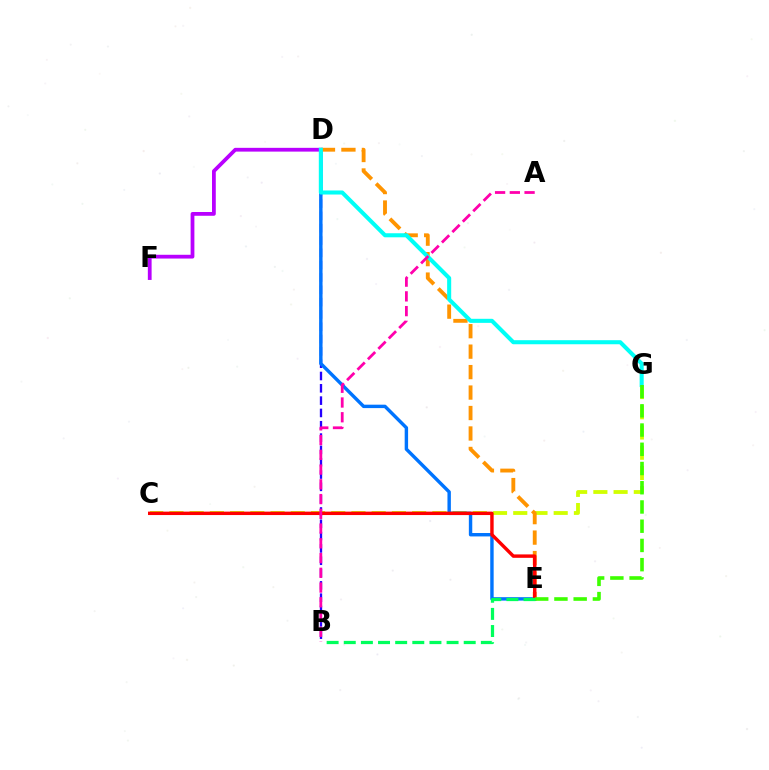{('B', 'D'): [{'color': '#2500ff', 'line_style': 'dashed', 'thickness': 1.67}], ('C', 'G'): [{'color': '#d1ff00', 'line_style': 'dashed', 'thickness': 2.75}], ('D', 'F'): [{'color': '#b900ff', 'line_style': 'solid', 'thickness': 2.72}], ('D', 'E'): [{'color': '#0074ff', 'line_style': 'solid', 'thickness': 2.46}, {'color': '#ff9400', 'line_style': 'dashed', 'thickness': 2.78}], ('D', 'G'): [{'color': '#00fff6', 'line_style': 'solid', 'thickness': 2.92}], ('C', 'E'): [{'color': '#ff0000', 'line_style': 'solid', 'thickness': 2.46}], ('E', 'G'): [{'color': '#3dff00', 'line_style': 'dashed', 'thickness': 2.61}], ('B', 'E'): [{'color': '#00ff5c', 'line_style': 'dashed', 'thickness': 2.33}], ('A', 'B'): [{'color': '#ff00ac', 'line_style': 'dashed', 'thickness': 2.0}]}